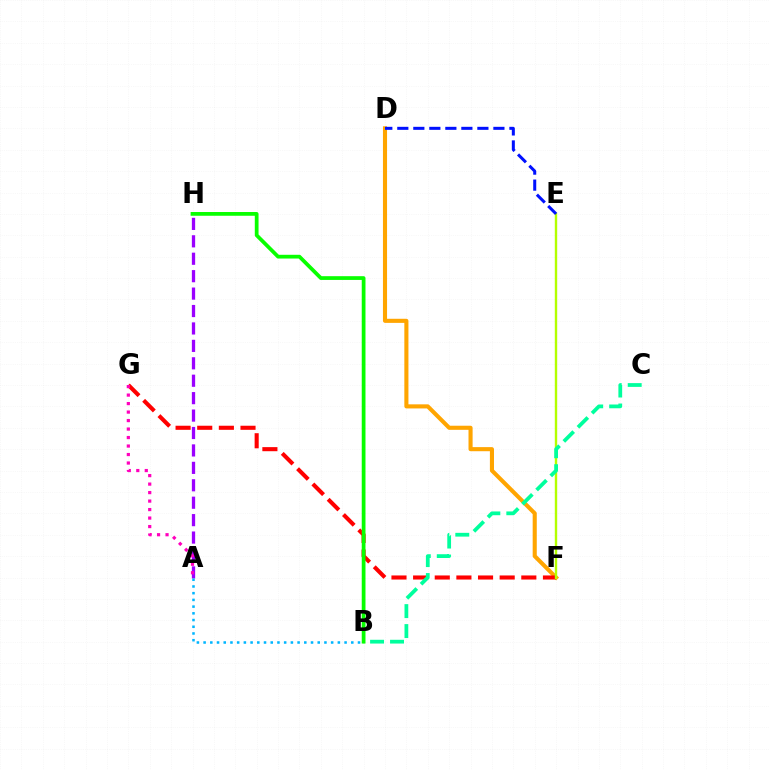{('A', 'H'): [{'color': '#9b00ff', 'line_style': 'dashed', 'thickness': 2.37}], ('A', 'B'): [{'color': '#00b5ff', 'line_style': 'dotted', 'thickness': 1.82}], ('D', 'F'): [{'color': '#ffa500', 'line_style': 'solid', 'thickness': 2.95}], ('F', 'G'): [{'color': '#ff0000', 'line_style': 'dashed', 'thickness': 2.94}], ('E', 'F'): [{'color': '#b3ff00', 'line_style': 'solid', 'thickness': 1.72}], ('B', 'C'): [{'color': '#00ff9d', 'line_style': 'dashed', 'thickness': 2.71}], ('A', 'G'): [{'color': '#ff00bd', 'line_style': 'dotted', 'thickness': 2.31}], ('D', 'E'): [{'color': '#0010ff', 'line_style': 'dashed', 'thickness': 2.18}], ('B', 'H'): [{'color': '#08ff00', 'line_style': 'solid', 'thickness': 2.7}]}